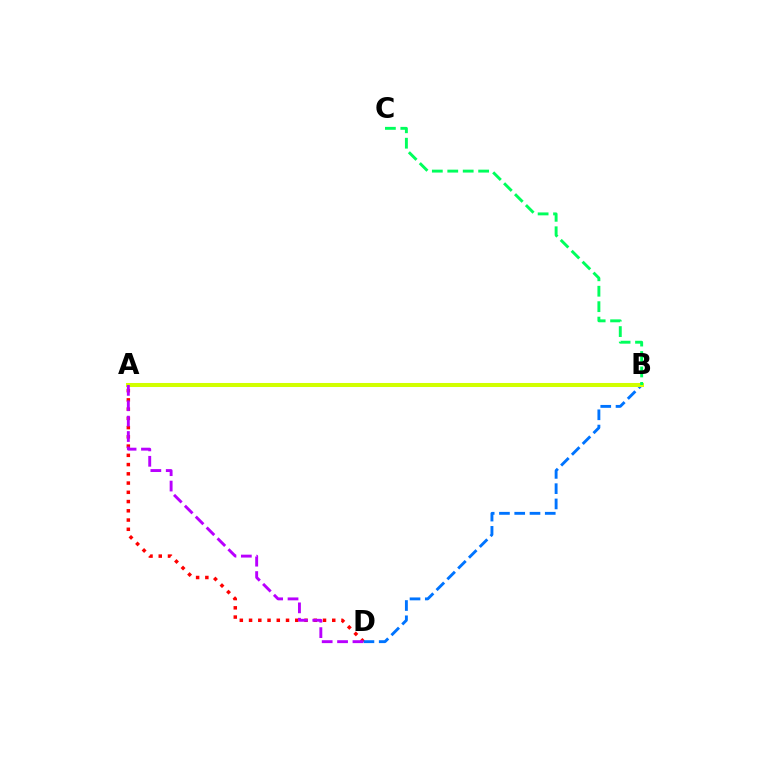{('A', 'D'): [{'color': '#ff0000', 'line_style': 'dotted', 'thickness': 2.51}, {'color': '#b900ff', 'line_style': 'dashed', 'thickness': 2.09}], ('B', 'D'): [{'color': '#0074ff', 'line_style': 'dashed', 'thickness': 2.07}], ('A', 'B'): [{'color': '#d1ff00', 'line_style': 'solid', 'thickness': 2.91}], ('B', 'C'): [{'color': '#00ff5c', 'line_style': 'dashed', 'thickness': 2.1}]}